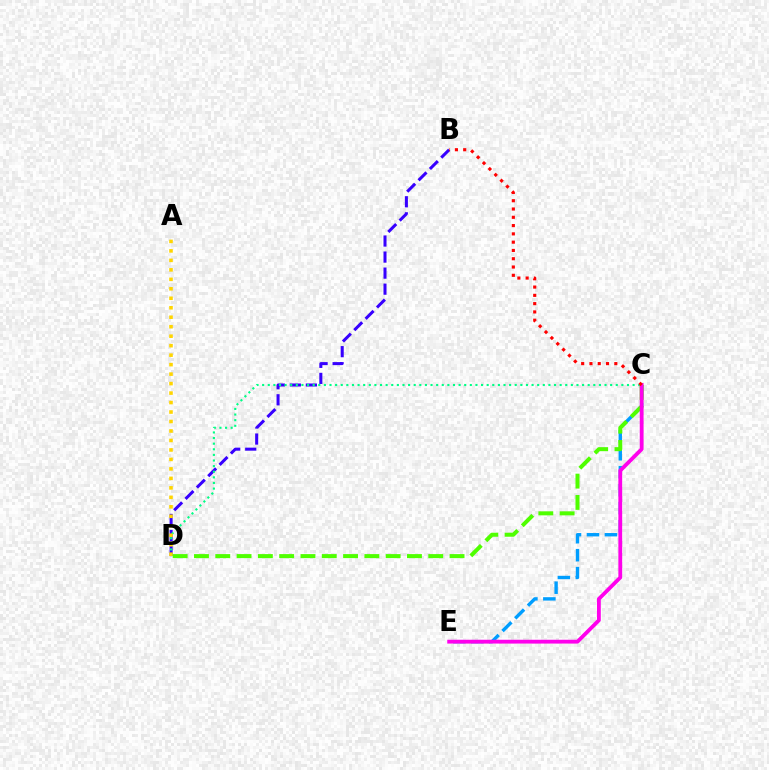{('B', 'D'): [{'color': '#3700ff', 'line_style': 'dashed', 'thickness': 2.18}], ('C', 'E'): [{'color': '#009eff', 'line_style': 'dashed', 'thickness': 2.44}, {'color': '#ff00ed', 'line_style': 'solid', 'thickness': 2.75}], ('C', 'D'): [{'color': '#00ff86', 'line_style': 'dotted', 'thickness': 1.52}, {'color': '#4fff00', 'line_style': 'dashed', 'thickness': 2.89}], ('A', 'D'): [{'color': '#ffd500', 'line_style': 'dotted', 'thickness': 2.58}], ('B', 'C'): [{'color': '#ff0000', 'line_style': 'dotted', 'thickness': 2.25}]}